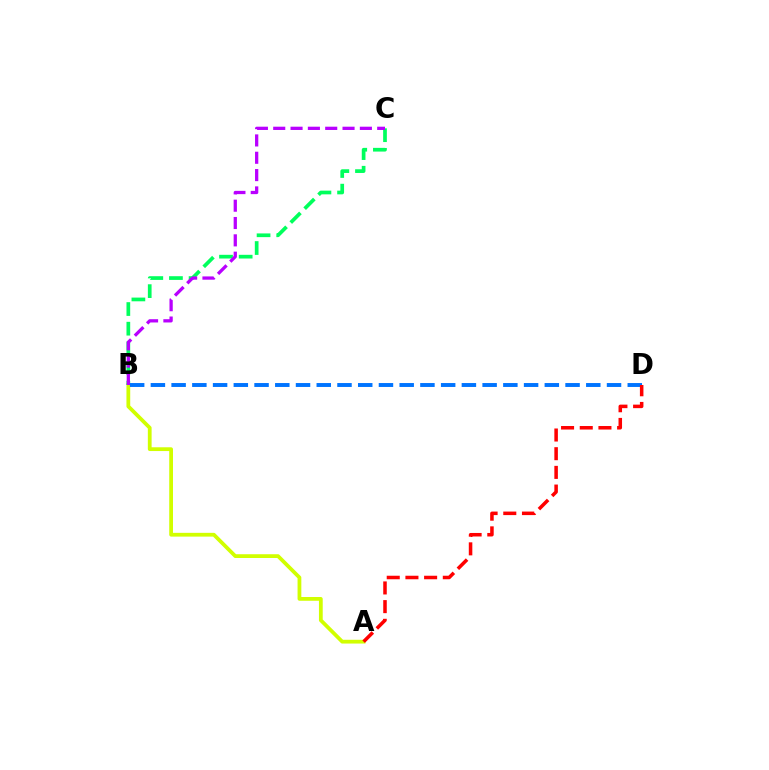{('A', 'B'): [{'color': '#d1ff00', 'line_style': 'solid', 'thickness': 2.72}], ('B', 'C'): [{'color': '#00ff5c', 'line_style': 'dashed', 'thickness': 2.67}, {'color': '#b900ff', 'line_style': 'dashed', 'thickness': 2.35}], ('B', 'D'): [{'color': '#0074ff', 'line_style': 'dashed', 'thickness': 2.82}], ('A', 'D'): [{'color': '#ff0000', 'line_style': 'dashed', 'thickness': 2.54}]}